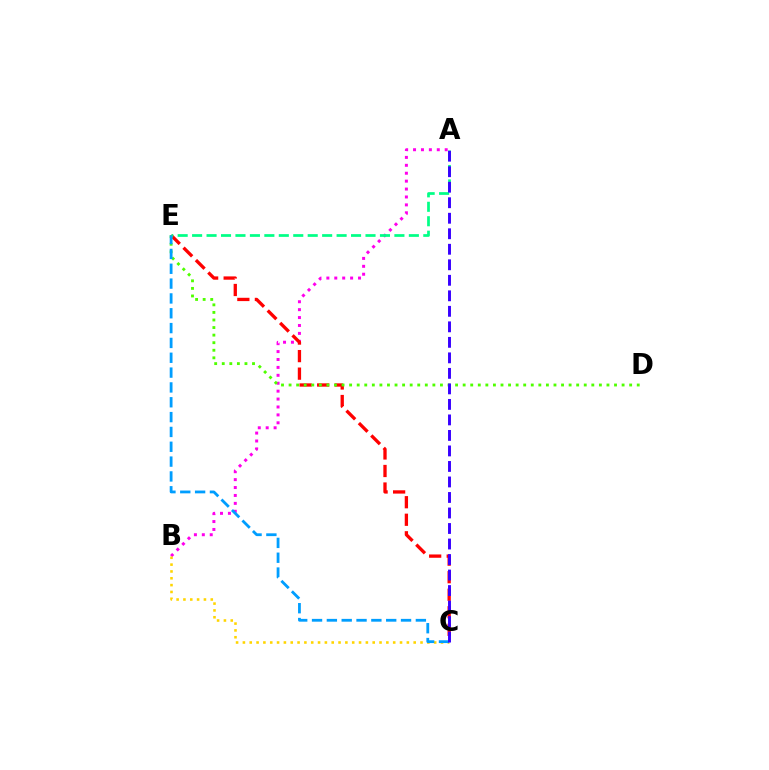{('A', 'B'): [{'color': '#ff00ed', 'line_style': 'dotted', 'thickness': 2.15}], ('B', 'C'): [{'color': '#ffd500', 'line_style': 'dotted', 'thickness': 1.86}], ('C', 'E'): [{'color': '#ff0000', 'line_style': 'dashed', 'thickness': 2.38}, {'color': '#009eff', 'line_style': 'dashed', 'thickness': 2.02}], ('A', 'E'): [{'color': '#00ff86', 'line_style': 'dashed', 'thickness': 1.96}], ('D', 'E'): [{'color': '#4fff00', 'line_style': 'dotted', 'thickness': 2.06}], ('A', 'C'): [{'color': '#3700ff', 'line_style': 'dashed', 'thickness': 2.11}]}